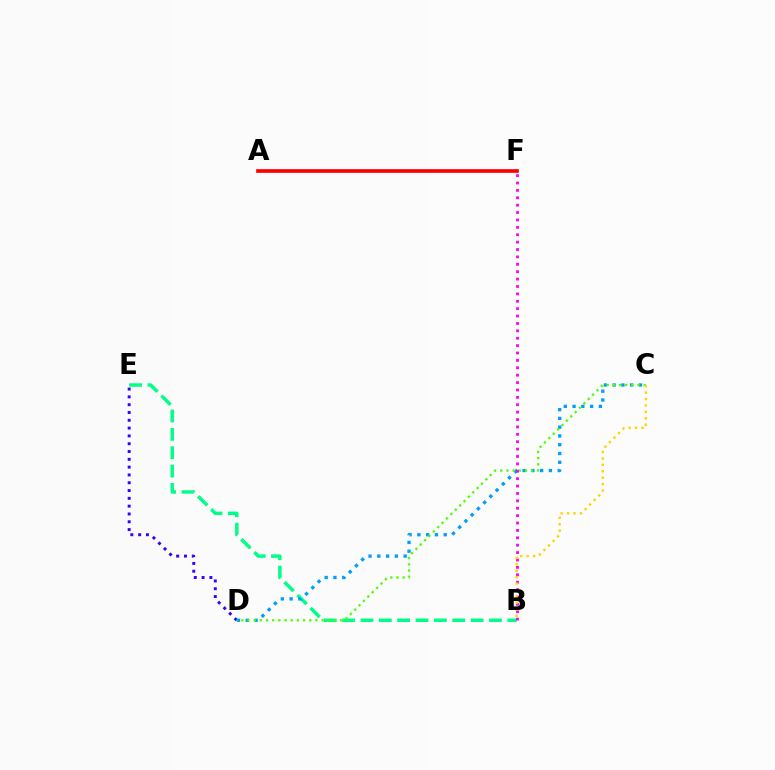{('A', 'F'): [{'color': '#ff0000', 'line_style': 'solid', 'thickness': 2.66}], ('B', 'E'): [{'color': '#00ff86', 'line_style': 'dashed', 'thickness': 2.49}], ('D', 'E'): [{'color': '#3700ff', 'line_style': 'dotted', 'thickness': 2.12}], ('C', 'D'): [{'color': '#009eff', 'line_style': 'dotted', 'thickness': 2.39}, {'color': '#4fff00', 'line_style': 'dotted', 'thickness': 1.68}], ('B', 'F'): [{'color': '#ff00ed', 'line_style': 'dotted', 'thickness': 2.01}], ('B', 'C'): [{'color': '#ffd500', 'line_style': 'dotted', 'thickness': 1.74}]}